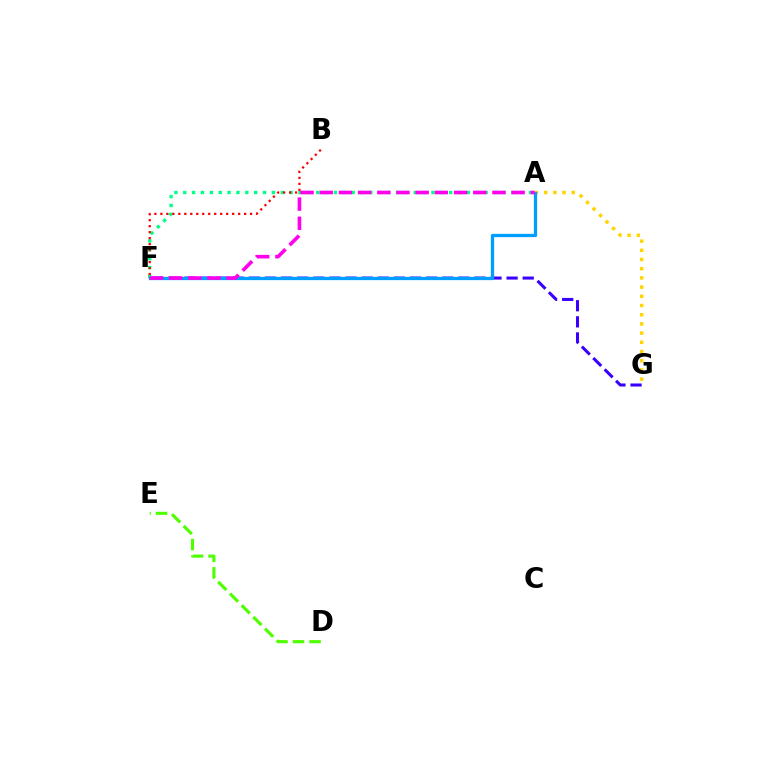{('A', 'G'): [{'color': '#ffd500', 'line_style': 'dotted', 'thickness': 2.5}], ('F', 'G'): [{'color': '#3700ff', 'line_style': 'dashed', 'thickness': 2.19}], ('A', 'F'): [{'color': '#00ff86', 'line_style': 'dotted', 'thickness': 2.41}, {'color': '#009eff', 'line_style': 'solid', 'thickness': 2.36}, {'color': '#ff00ed', 'line_style': 'dashed', 'thickness': 2.61}], ('D', 'E'): [{'color': '#4fff00', 'line_style': 'dashed', 'thickness': 2.25}], ('B', 'F'): [{'color': '#ff0000', 'line_style': 'dotted', 'thickness': 1.63}]}